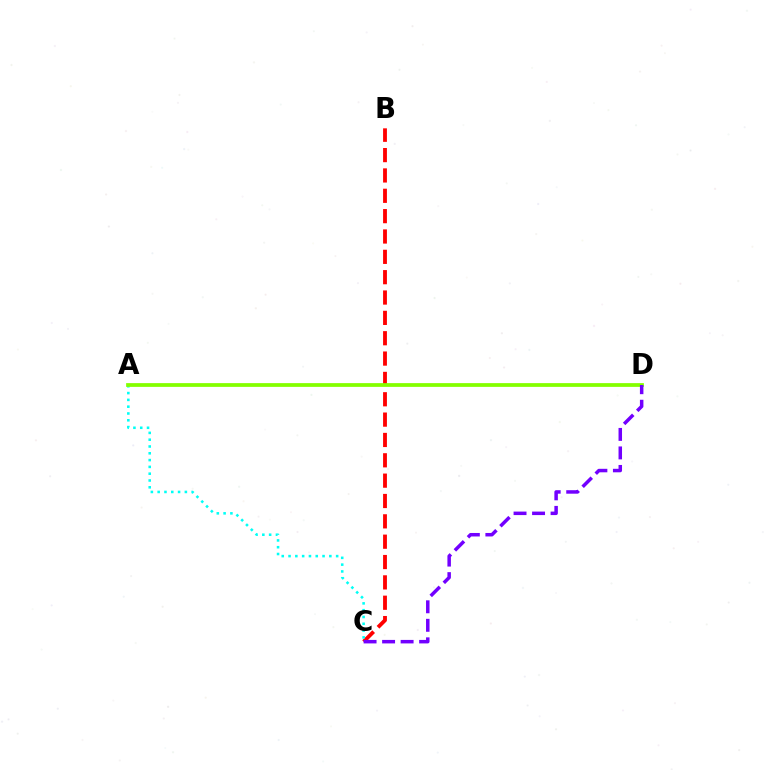{('B', 'C'): [{'color': '#ff0000', 'line_style': 'dashed', 'thickness': 2.76}], ('A', 'C'): [{'color': '#00fff6', 'line_style': 'dotted', 'thickness': 1.85}], ('A', 'D'): [{'color': '#84ff00', 'line_style': 'solid', 'thickness': 2.7}], ('C', 'D'): [{'color': '#7200ff', 'line_style': 'dashed', 'thickness': 2.52}]}